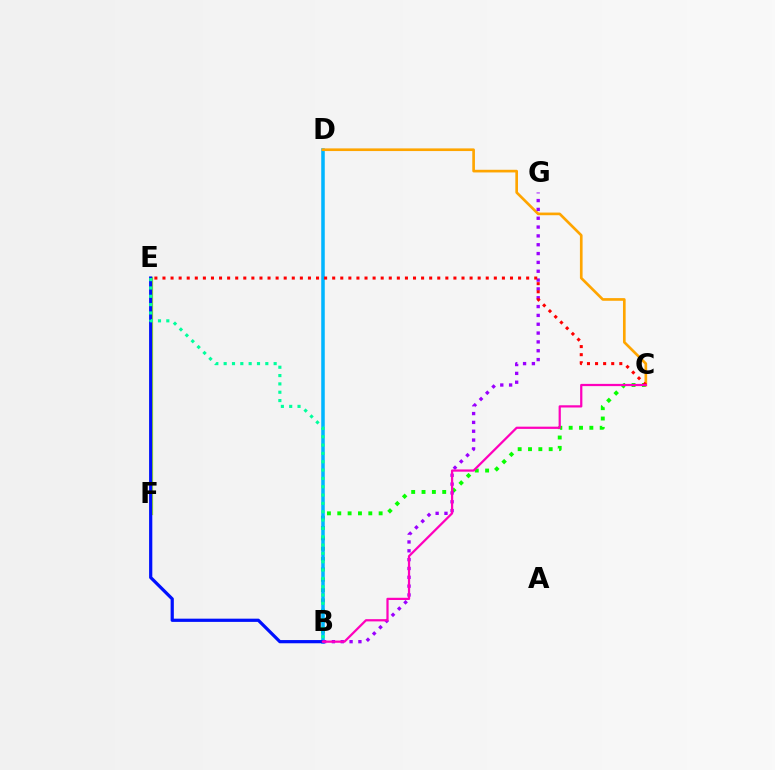{('E', 'F'): [{'color': '#b3ff00', 'line_style': 'solid', 'thickness': 2.36}], ('B', 'C'): [{'color': '#08ff00', 'line_style': 'dotted', 'thickness': 2.81}, {'color': '#ff00bd', 'line_style': 'solid', 'thickness': 1.61}], ('B', 'D'): [{'color': '#00b5ff', 'line_style': 'solid', 'thickness': 2.54}], ('B', 'E'): [{'color': '#0010ff', 'line_style': 'solid', 'thickness': 2.32}, {'color': '#00ff9d', 'line_style': 'dotted', 'thickness': 2.26}], ('C', 'D'): [{'color': '#ffa500', 'line_style': 'solid', 'thickness': 1.92}], ('B', 'G'): [{'color': '#9b00ff', 'line_style': 'dotted', 'thickness': 2.4}], ('C', 'E'): [{'color': '#ff0000', 'line_style': 'dotted', 'thickness': 2.2}]}